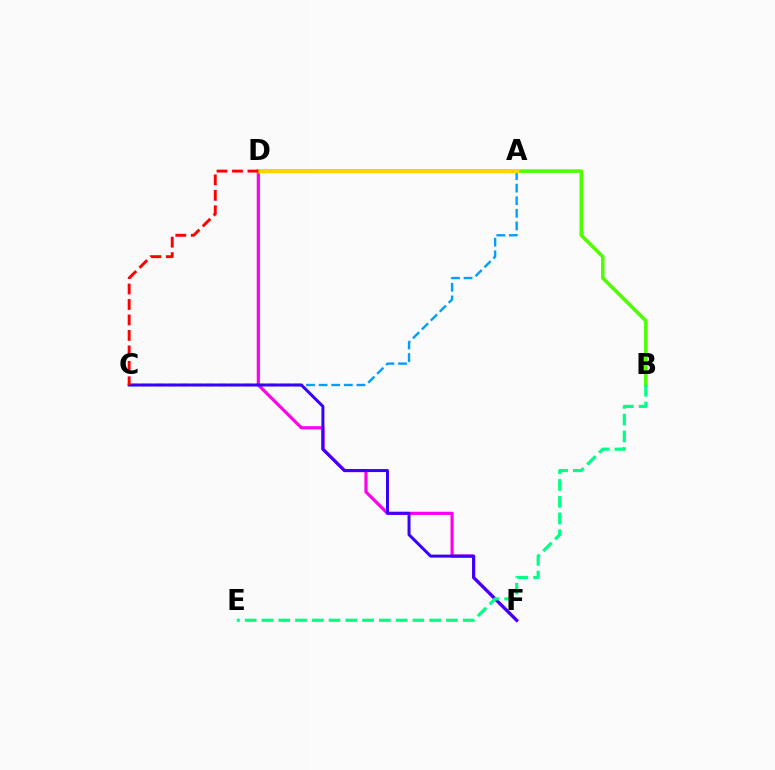{('D', 'F'): [{'color': '#ff00ed', 'line_style': 'solid', 'thickness': 2.29}], ('A', 'C'): [{'color': '#009eff', 'line_style': 'dashed', 'thickness': 1.71}], ('C', 'F'): [{'color': '#3700ff', 'line_style': 'solid', 'thickness': 2.15}], ('B', 'D'): [{'color': '#4fff00', 'line_style': 'solid', 'thickness': 2.55}], ('B', 'E'): [{'color': '#00ff86', 'line_style': 'dashed', 'thickness': 2.28}], ('A', 'D'): [{'color': '#ffd500', 'line_style': 'solid', 'thickness': 2.51}], ('C', 'D'): [{'color': '#ff0000', 'line_style': 'dashed', 'thickness': 2.1}]}